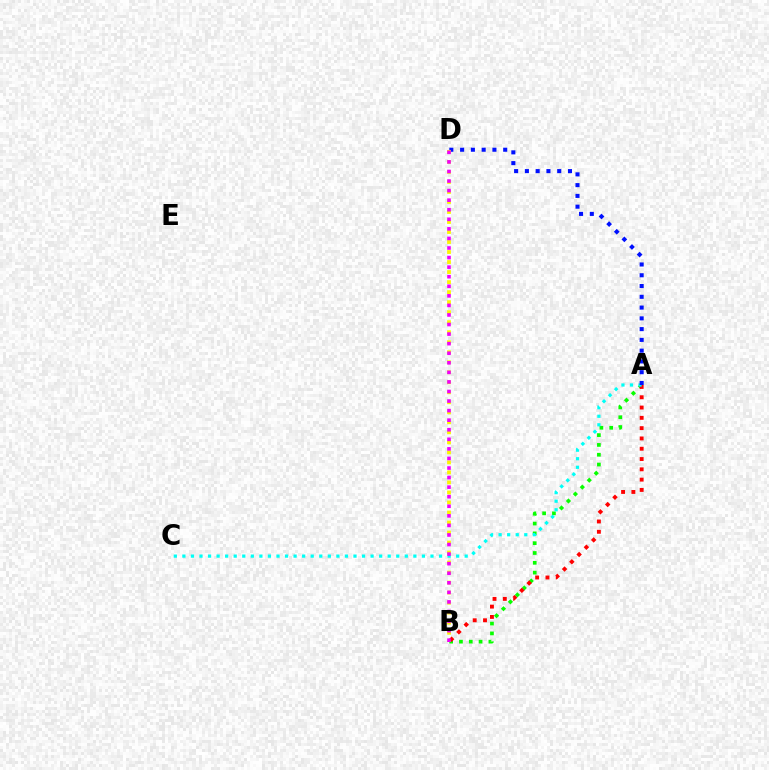{('A', 'B'): [{'color': '#08ff00', 'line_style': 'dotted', 'thickness': 2.67}, {'color': '#ff0000', 'line_style': 'dotted', 'thickness': 2.8}], ('A', 'C'): [{'color': '#00fff6', 'line_style': 'dotted', 'thickness': 2.32}], ('A', 'D'): [{'color': '#0010ff', 'line_style': 'dotted', 'thickness': 2.93}], ('B', 'D'): [{'color': '#fcf500', 'line_style': 'dotted', 'thickness': 2.72}, {'color': '#ee00ff', 'line_style': 'dotted', 'thickness': 2.6}]}